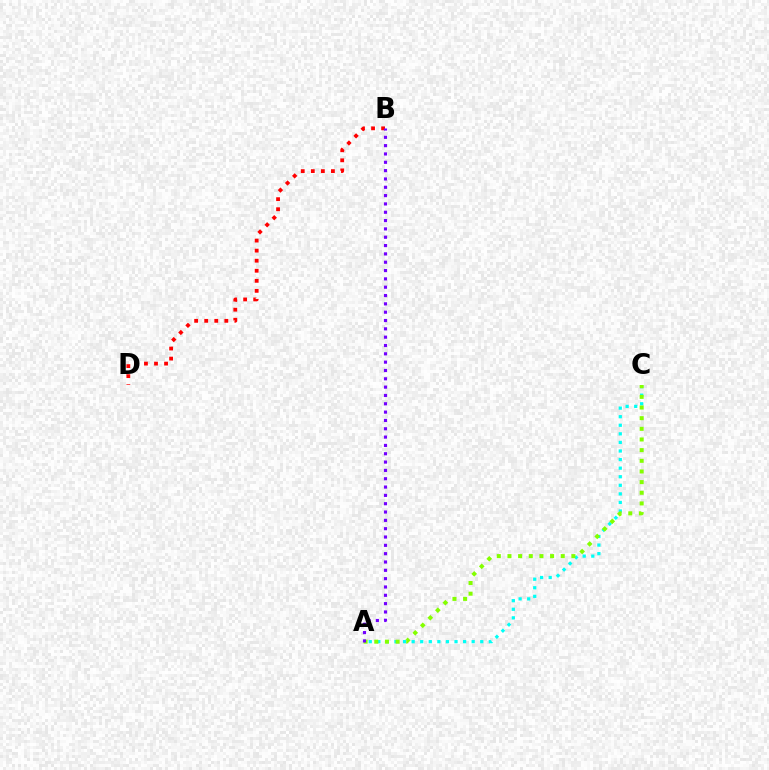{('A', 'C'): [{'color': '#00fff6', 'line_style': 'dotted', 'thickness': 2.33}, {'color': '#84ff00', 'line_style': 'dotted', 'thickness': 2.9}], ('B', 'D'): [{'color': '#ff0000', 'line_style': 'dotted', 'thickness': 2.73}], ('A', 'B'): [{'color': '#7200ff', 'line_style': 'dotted', 'thickness': 2.26}]}